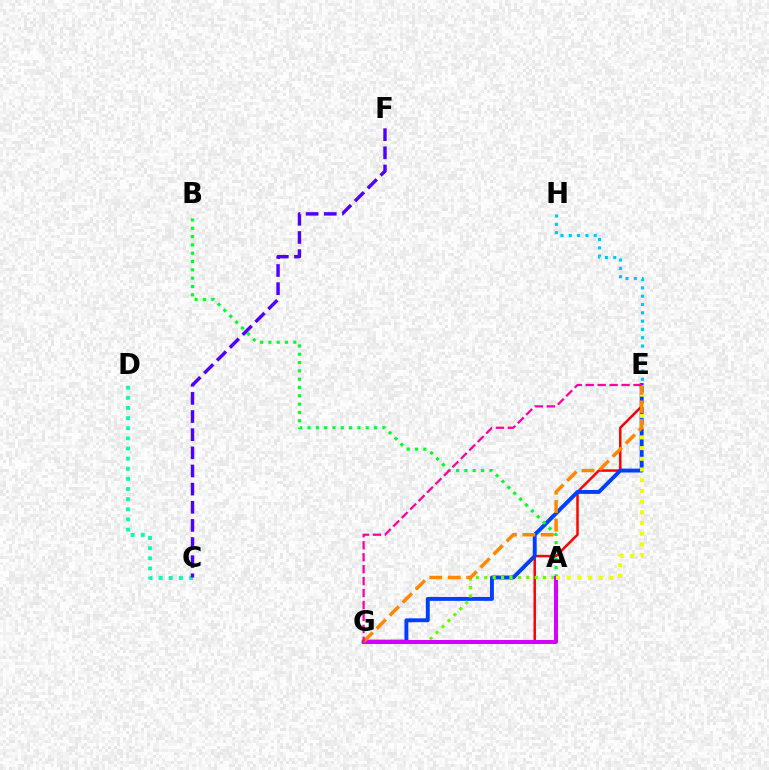{('E', 'G'): [{'color': '#ff0000', 'line_style': 'solid', 'thickness': 1.79}, {'color': '#003fff', 'line_style': 'solid', 'thickness': 2.82}, {'color': '#ff8800', 'line_style': 'dashed', 'thickness': 2.51}, {'color': '#ff00a0', 'line_style': 'dashed', 'thickness': 1.62}], ('A', 'G'): [{'color': '#66ff00', 'line_style': 'dotted', 'thickness': 2.28}, {'color': '#d600ff', 'line_style': 'solid', 'thickness': 2.89}], ('A', 'B'): [{'color': '#00ff27', 'line_style': 'dotted', 'thickness': 2.26}], ('C', 'D'): [{'color': '#00ffaf', 'line_style': 'dotted', 'thickness': 2.75}], ('E', 'H'): [{'color': '#00c7ff', 'line_style': 'dotted', 'thickness': 2.26}], ('A', 'E'): [{'color': '#eeff00', 'line_style': 'dotted', 'thickness': 2.91}], ('C', 'F'): [{'color': '#4f00ff', 'line_style': 'dashed', 'thickness': 2.46}]}